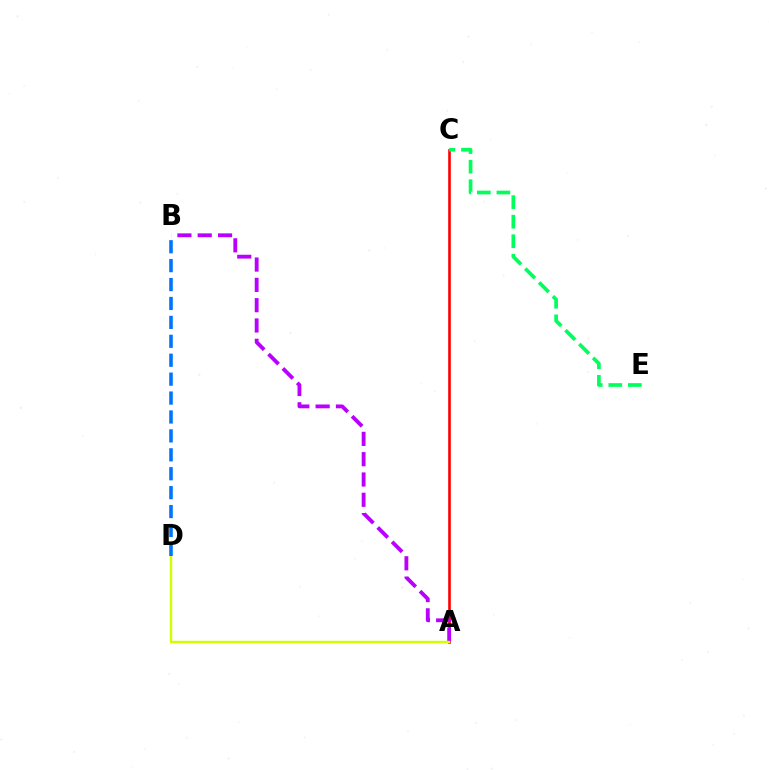{('A', 'C'): [{'color': '#ff0000', 'line_style': 'solid', 'thickness': 1.89}], ('A', 'B'): [{'color': '#b900ff', 'line_style': 'dashed', 'thickness': 2.76}], ('A', 'D'): [{'color': '#d1ff00', 'line_style': 'solid', 'thickness': 1.75}], ('C', 'E'): [{'color': '#00ff5c', 'line_style': 'dashed', 'thickness': 2.66}], ('B', 'D'): [{'color': '#0074ff', 'line_style': 'dashed', 'thickness': 2.57}]}